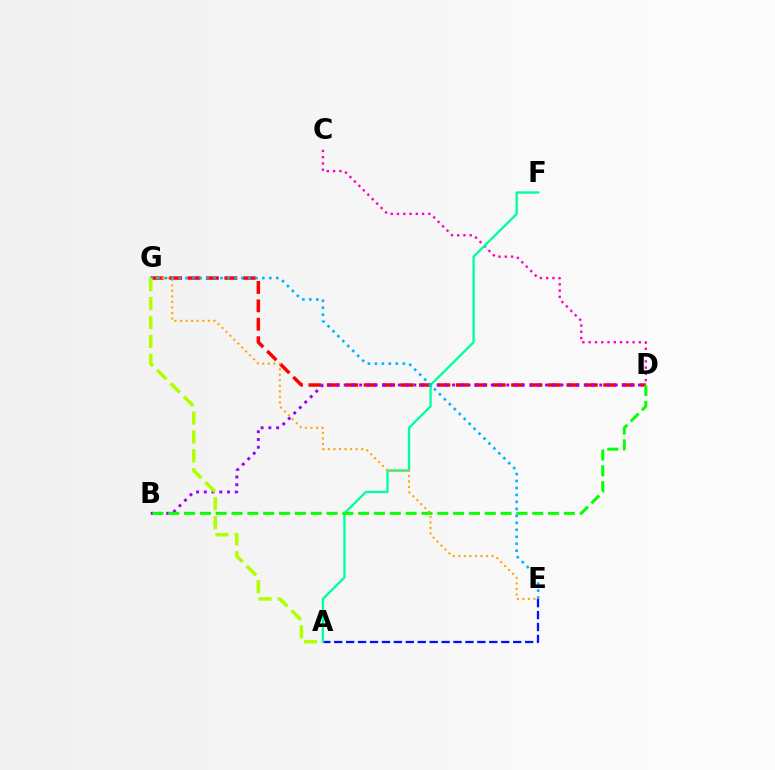{('D', 'G'): [{'color': '#ff0000', 'line_style': 'dashed', 'thickness': 2.5}], ('C', 'D'): [{'color': '#ff00bd', 'line_style': 'dotted', 'thickness': 1.7}], ('A', 'E'): [{'color': '#0010ff', 'line_style': 'dashed', 'thickness': 1.62}], ('B', 'D'): [{'color': '#9b00ff', 'line_style': 'dotted', 'thickness': 2.1}, {'color': '#08ff00', 'line_style': 'dashed', 'thickness': 2.15}], ('A', 'F'): [{'color': '#00ff9d', 'line_style': 'solid', 'thickness': 1.68}], ('E', 'G'): [{'color': '#ffa500', 'line_style': 'dotted', 'thickness': 1.51}, {'color': '#00b5ff', 'line_style': 'dotted', 'thickness': 1.9}], ('A', 'G'): [{'color': '#b3ff00', 'line_style': 'dashed', 'thickness': 2.57}]}